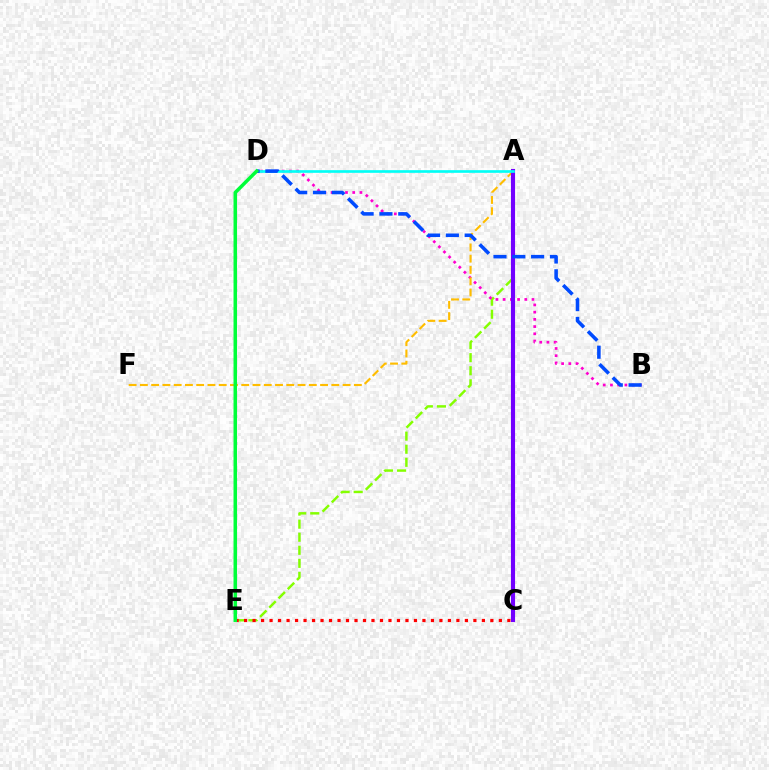{('A', 'E'): [{'color': '#84ff00', 'line_style': 'dashed', 'thickness': 1.78}], ('B', 'D'): [{'color': '#ff00cf', 'line_style': 'dotted', 'thickness': 1.96}, {'color': '#004bff', 'line_style': 'dashed', 'thickness': 2.56}], ('A', 'F'): [{'color': '#ffbd00', 'line_style': 'dashed', 'thickness': 1.53}], ('C', 'E'): [{'color': '#ff0000', 'line_style': 'dotted', 'thickness': 2.31}], ('A', 'C'): [{'color': '#7200ff', 'line_style': 'solid', 'thickness': 2.97}], ('A', 'D'): [{'color': '#00fff6', 'line_style': 'solid', 'thickness': 1.91}], ('D', 'E'): [{'color': '#00ff39', 'line_style': 'solid', 'thickness': 2.53}]}